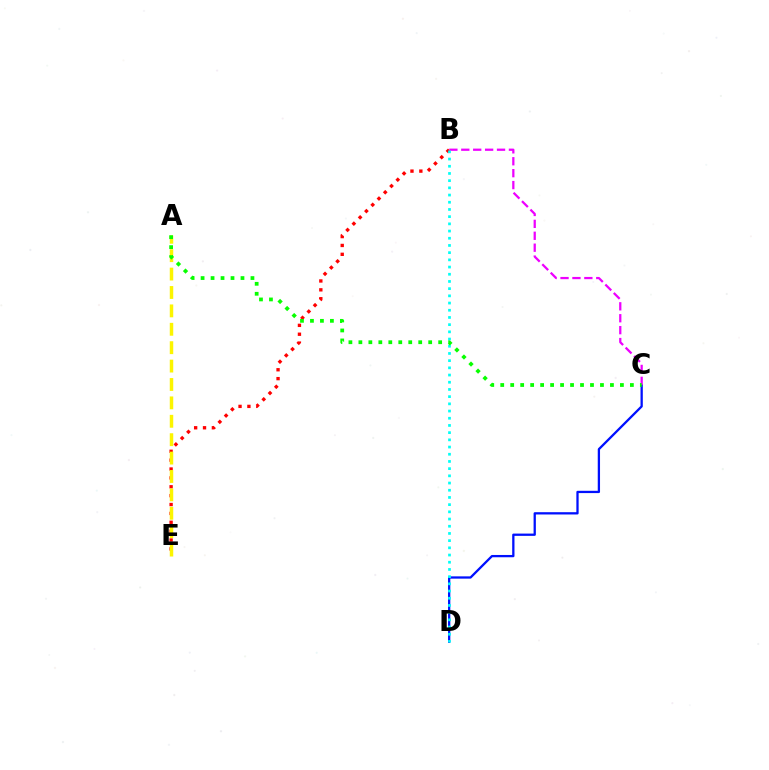{('C', 'D'): [{'color': '#0010ff', 'line_style': 'solid', 'thickness': 1.64}], ('B', 'E'): [{'color': '#ff0000', 'line_style': 'dotted', 'thickness': 2.41}], ('B', 'C'): [{'color': '#ee00ff', 'line_style': 'dashed', 'thickness': 1.62}], ('B', 'D'): [{'color': '#00fff6', 'line_style': 'dotted', 'thickness': 1.96}], ('A', 'E'): [{'color': '#fcf500', 'line_style': 'dashed', 'thickness': 2.5}], ('A', 'C'): [{'color': '#08ff00', 'line_style': 'dotted', 'thickness': 2.71}]}